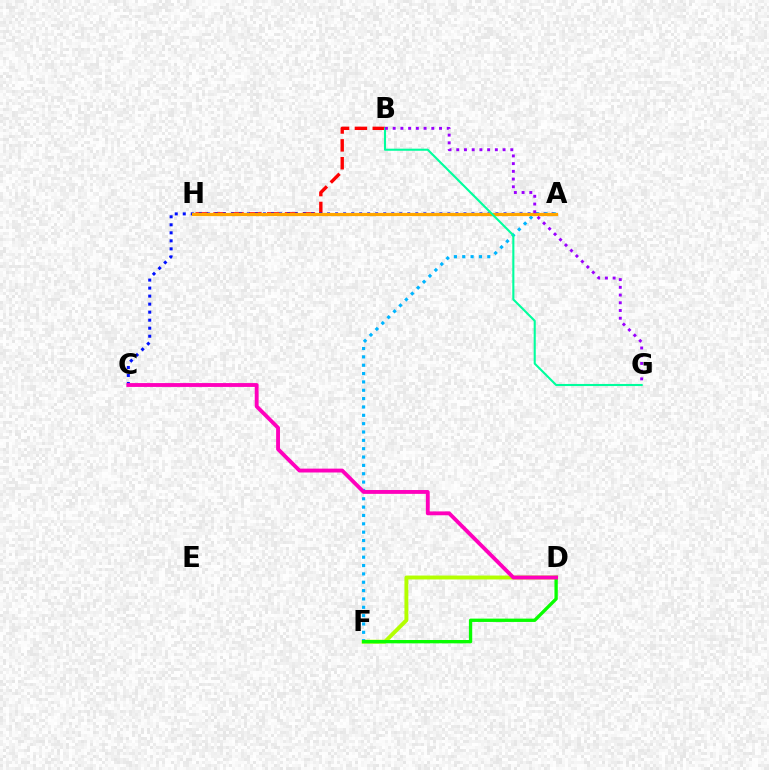{('B', 'H'): [{'color': '#ff0000', 'line_style': 'dashed', 'thickness': 2.43}], ('D', 'F'): [{'color': '#b3ff00', 'line_style': 'solid', 'thickness': 2.81}, {'color': '#08ff00', 'line_style': 'solid', 'thickness': 2.4}], ('A', 'C'): [{'color': '#0010ff', 'line_style': 'dotted', 'thickness': 2.18}], ('A', 'F'): [{'color': '#00b5ff', 'line_style': 'dotted', 'thickness': 2.27}], ('A', 'H'): [{'color': '#ffa500', 'line_style': 'solid', 'thickness': 2.3}], ('C', 'D'): [{'color': '#ff00bd', 'line_style': 'solid', 'thickness': 2.78}], ('B', 'G'): [{'color': '#00ff9d', 'line_style': 'solid', 'thickness': 1.51}, {'color': '#9b00ff', 'line_style': 'dotted', 'thickness': 2.1}]}